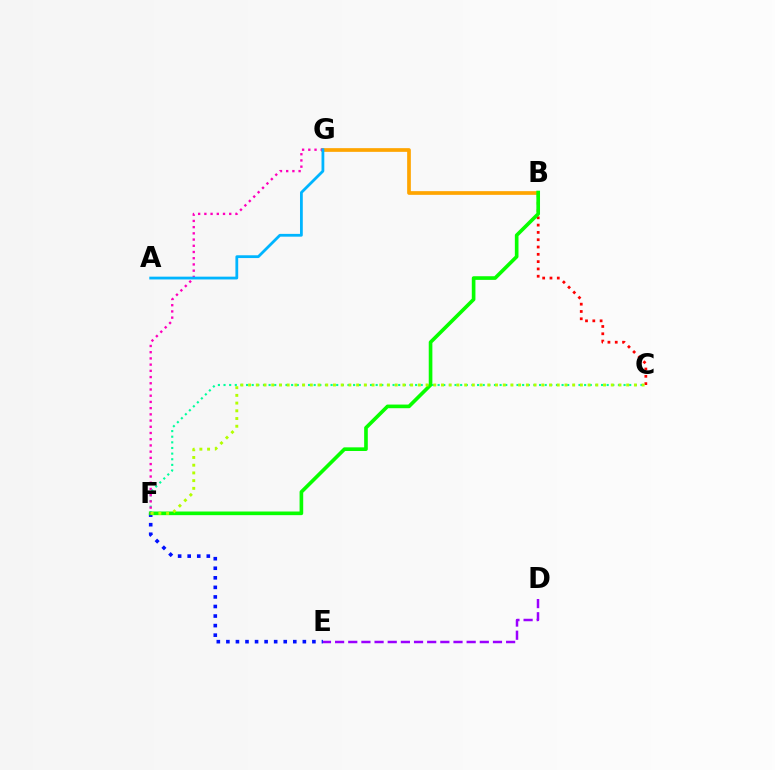{('B', 'C'): [{'color': '#ff0000', 'line_style': 'dotted', 'thickness': 1.98}], ('C', 'F'): [{'color': '#00ff9d', 'line_style': 'dotted', 'thickness': 1.53}, {'color': '#b3ff00', 'line_style': 'dotted', 'thickness': 2.1}], ('B', 'G'): [{'color': '#ffa500', 'line_style': 'solid', 'thickness': 2.66}], ('D', 'E'): [{'color': '#9b00ff', 'line_style': 'dashed', 'thickness': 1.79}], ('E', 'F'): [{'color': '#0010ff', 'line_style': 'dotted', 'thickness': 2.6}], ('B', 'F'): [{'color': '#08ff00', 'line_style': 'solid', 'thickness': 2.62}], ('F', 'G'): [{'color': '#ff00bd', 'line_style': 'dotted', 'thickness': 1.69}], ('A', 'G'): [{'color': '#00b5ff', 'line_style': 'solid', 'thickness': 2.01}]}